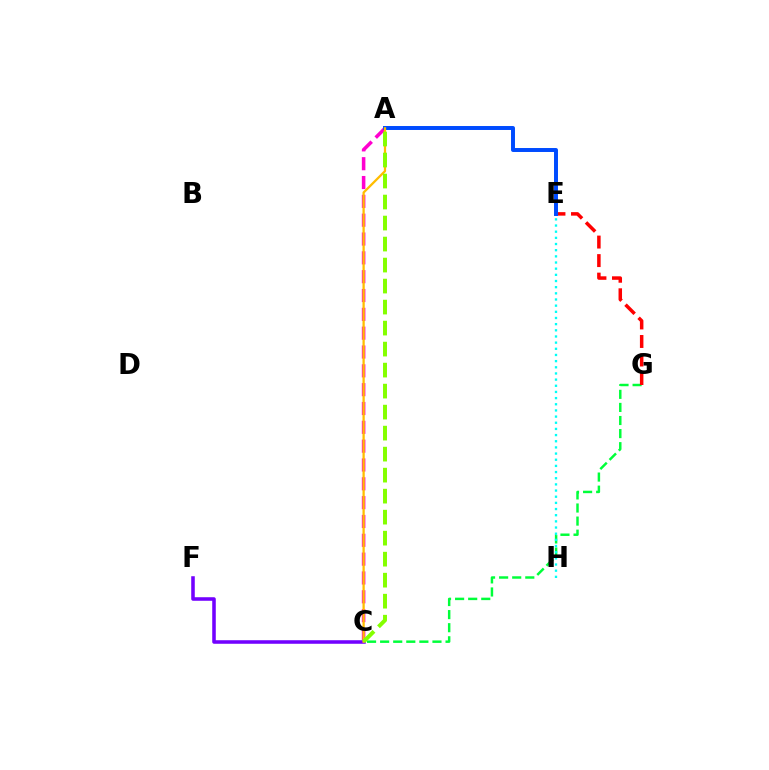{('A', 'C'): [{'color': '#ff00cf', 'line_style': 'dashed', 'thickness': 2.56}, {'color': '#ffbd00', 'line_style': 'solid', 'thickness': 1.63}, {'color': '#84ff00', 'line_style': 'dashed', 'thickness': 2.85}], ('C', 'F'): [{'color': '#7200ff', 'line_style': 'solid', 'thickness': 2.55}], ('C', 'G'): [{'color': '#00ff39', 'line_style': 'dashed', 'thickness': 1.78}], ('E', 'H'): [{'color': '#00fff6', 'line_style': 'dotted', 'thickness': 1.67}], ('E', 'G'): [{'color': '#ff0000', 'line_style': 'dashed', 'thickness': 2.52}], ('A', 'E'): [{'color': '#004bff', 'line_style': 'solid', 'thickness': 2.85}]}